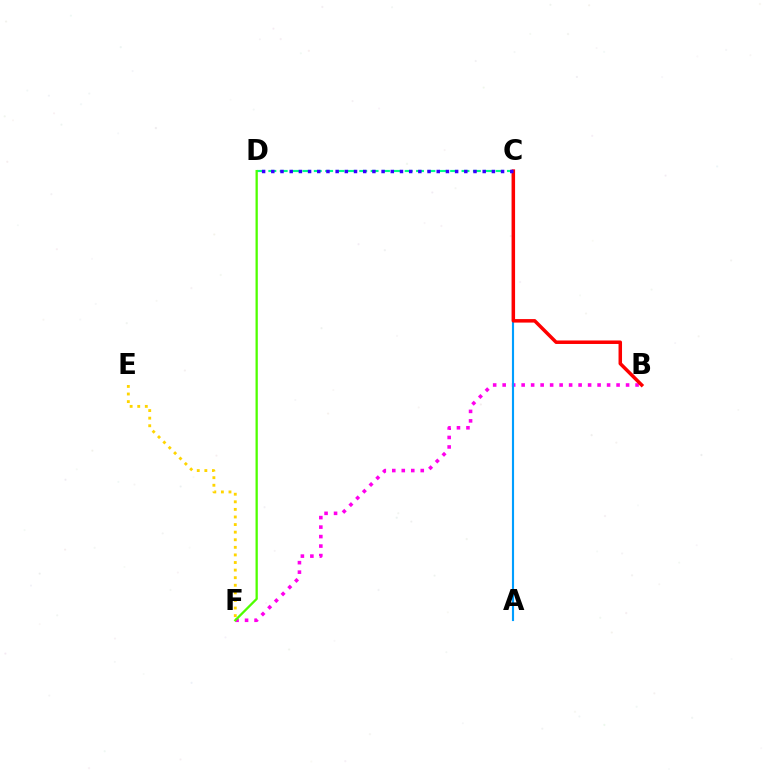{('B', 'F'): [{'color': '#ff00ed', 'line_style': 'dotted', 'thickness': 2.58}], ('C', 'D'): [{'color': '#00ff86', 'line_style': 'dashed', 'thickness': 1.54}, {'color': '#3700ff', 'line_style': 'dotted', 'thickness': 2.5}], ('D', 'F'): [{'color': '#4fff00', 'line_style': 'solid', 'thickness': 1.65}], ('E', 'F'): [{'color': '#ffd500', 'line_style': 'dotted', 'thickness': 2.06}], ('A', 'C'): [{'color': '#009eff', 'line_style': 'solid', 'thickness': 1.53}], ('B', 'C'): [{'color': '#ff0000', 'line_style': 'solid', 'thickness': 2.52}]}